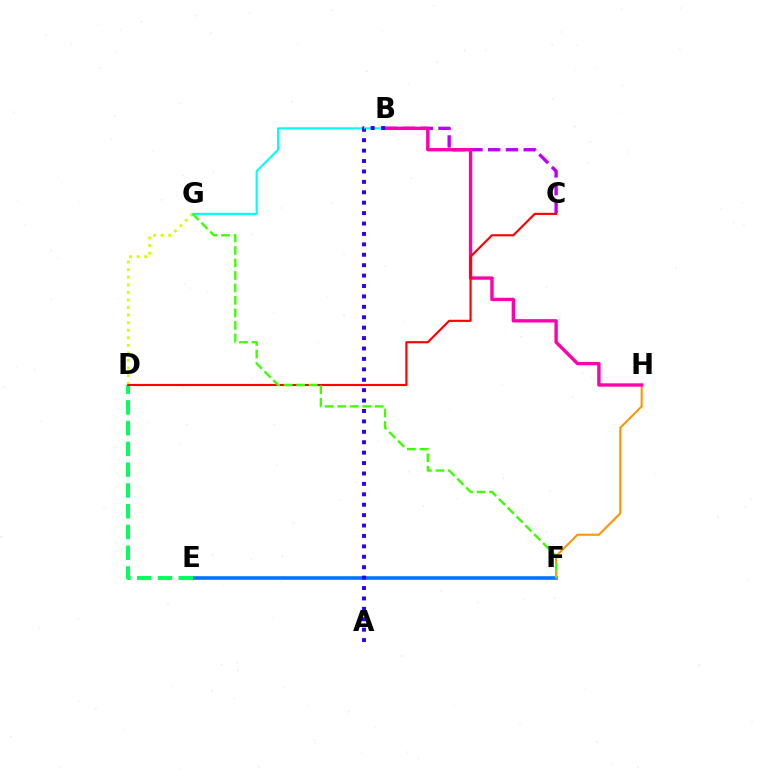{('E', 'F'): [{'color': '#0074ff', 'line_style': 'solid', 'thickness': 2.57}], ('D', 'E'): [{'color': '#00ff5c', 'line_style': 'dashed', 'thickness': 2.82}], ('B', 'C'): [{'color': '#b900ff', 'line_style': 'dashed', 'thickness': 2.41}], ('B', 'G'): [{'color': '#00fff6', 'line_style': 'solid', 'thickness': 1.53}], ('D', 'G'): [{'color': '#d1ff00', 'line_style': 'dotted', 'thickness': 2.06}], ('F', 'H'): [{'color': '#ff9400', 'line_style': 'solid', 'thickness': 1.5}], ('B', 'H'): [{'color': '#ff00ac', 'line_style': 'solid', 'thickness': 2.42}], ('C', 'D'): [{'color': '#ff0000', 'line_style': 'solid', 'thickness': 1.54}], ('F', 'G'): [{'color': '#3dff00', 'line_style': 'dashed', 'thickness': 1.7}], ('A', 'B'): [{'color': '#2500ff', 'line_style': 'dotted', 'thickness': 2.83}]}